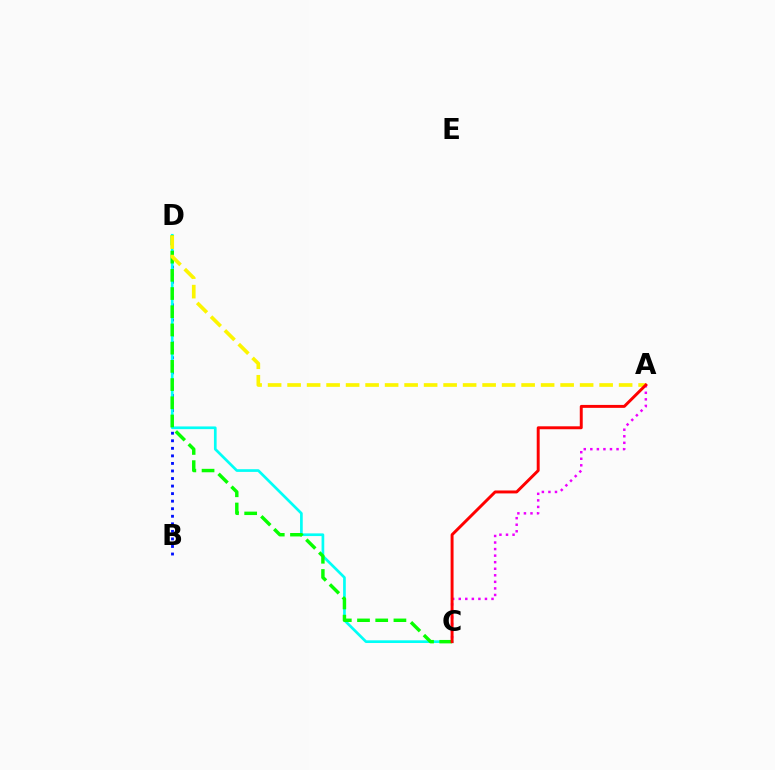{('B', 'D'): [{'color': '#0010ff', 'line_style': 'dotted', 'thickness': 2.05}], ('C', 'D'): [{'color': '#00fff6', 'line_style': 'solid', 'thickness': 1.94}, {'color': '#08ff00', 'line_style': 'dashed', 'thickness': 2.47}], ('A', 'D'): [{'color': '#fcf500', 'line_style': 'dashed', 'thickness': 2.65}], ('A', 'C'): [{'color': '#ee00ff', 'line_style': 'dotted', 'thickness': 1.78}, {'color': '#ff0000', 'line_style': 'solid', 'thickness': 2.12}]}